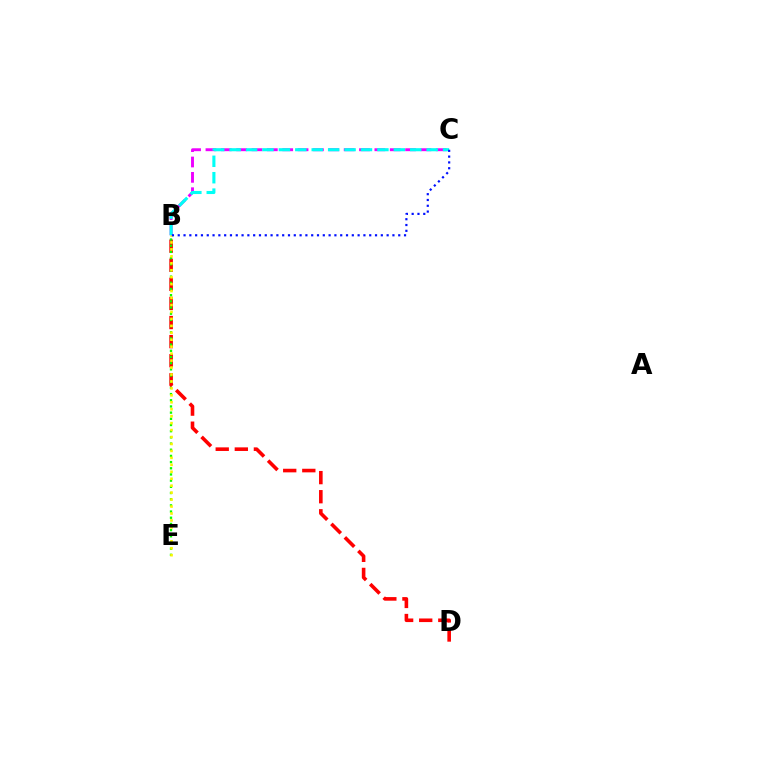{('B', 'C'): [{'color': '#ee00ff', 'line_style': 'dashed', 'thickness': 2.09}, {'color': '#00fff6', 'line_style': 'dashed', 'thickness': 2.23}, {'color': '#0010ff', 'line_style': 'dotted', 'thickness': 1.58}], ('B', 'D'): [{'color': '#ff0000', 'line_style': 'dashed', 'thickness': 2.59}], ('B', 'E'): [{'color': '#08ff00', 'line_style': 'dotted', 'thickness': 1.68}, {'color': '#fcf500', 'line_style': 'dotted', 'thickness': 1.89}]}